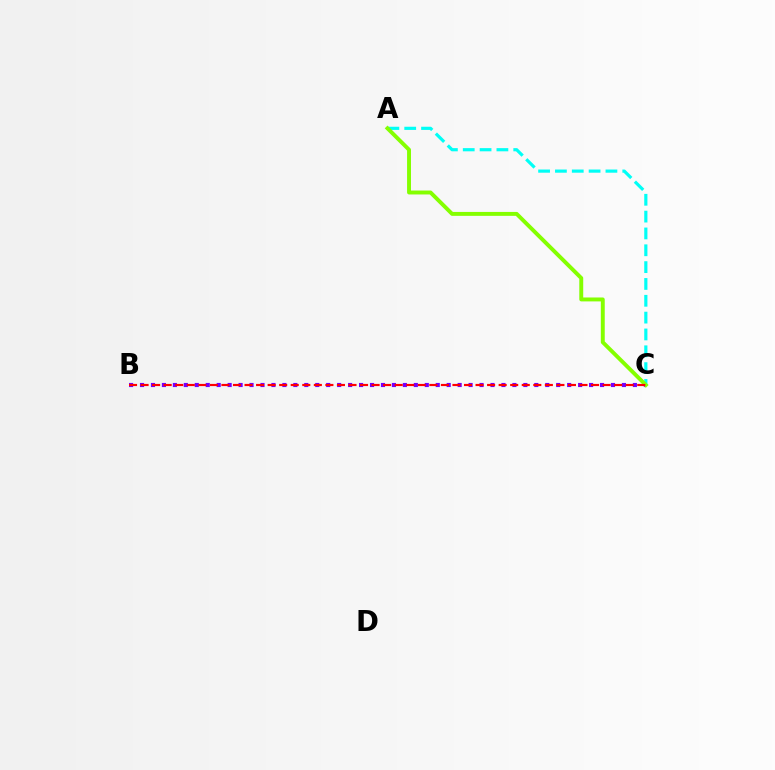{('B', 'C'): [{'color': '#7200ff', 'line_style': 'dotted', 'thickness': 2.98}, {'color': '#ff0000', 'line_style': 'dashed', 'thickness': 1.57}], ('A', 'C'): [{'color': '#00fff6', 'line_style': 'dashed', 'thickness': 2.29}, {'color': '#84ff00', 'line_style': 'solid', 'thickness': 2.82}]}